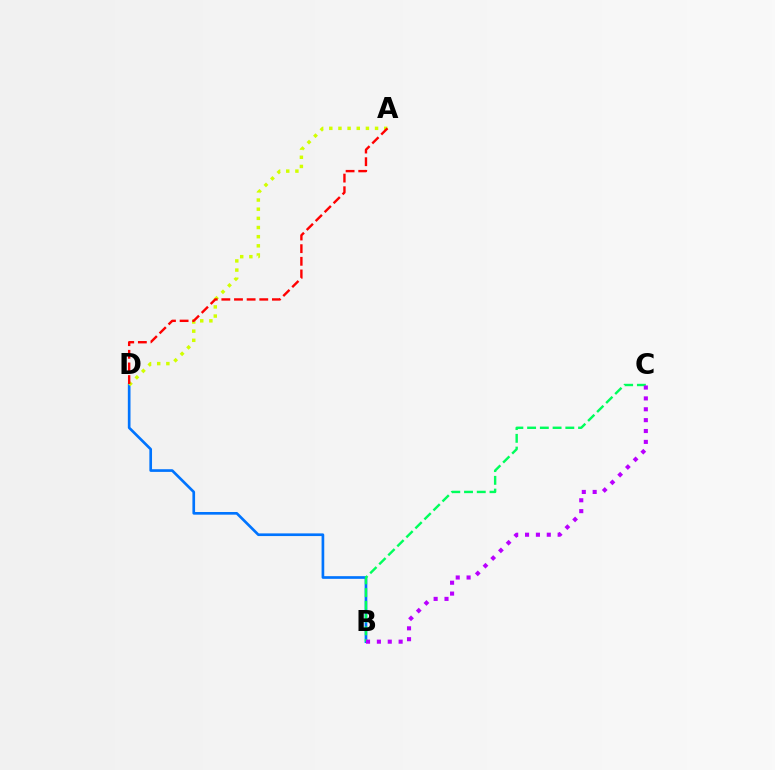{('B', 'D'): [{'color': '#0074ff', 'line_style': 'solid', 'thickness': 1.92}], ('B', 'C'): [{'color': '#00ff5c', 'line_style': 'dashed', 'thickness': 1.73}, {'color': '#b900ff', 'line_style': 'dotted', 'thickness': 2.95}], ('A', 'D'): [{'color': '#d1ff00', 'line_style': 'dotted', 'thickness': 2.49}, {'color': '#ff0000', 'line_style': 'dashed', 'thickness': 1.72}]}